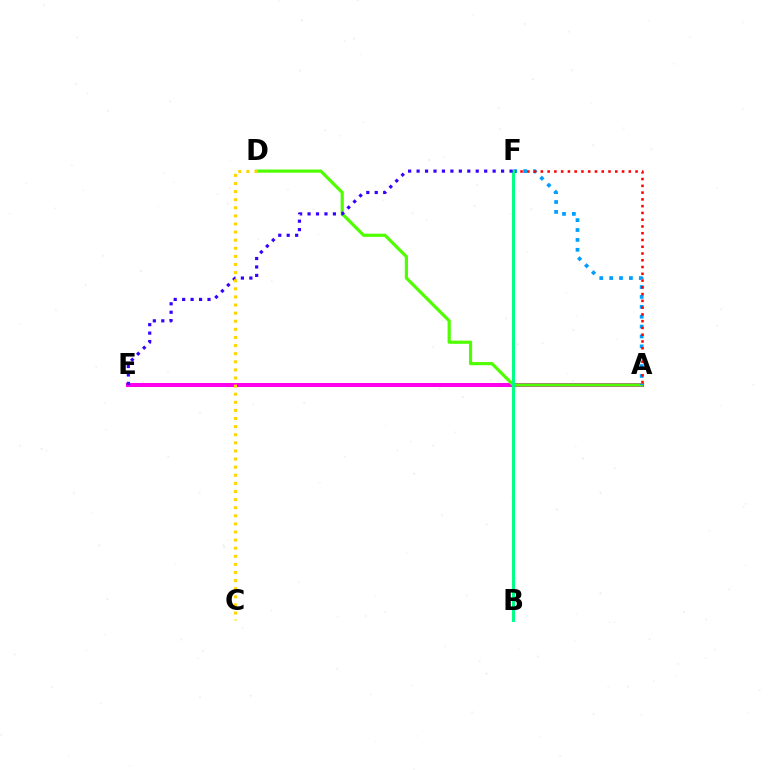{('A', 'E'): [{'color': '#ff00ed', 'line_style': 'solid', 'thickness': 2.9}], ('A', 'D'): [{'color': '#4fff00', 'line_style': 'solid', 'thickness': 2.29}], ('A', 'F'): [{'color': '#009eff', 'line_style': 'dotted', 'thickness': 2.68}, {'color': '#ff0000', 'line_style': 'dotted', 'thickness': 1.84}], ('B', 'F'): [{'color': '#00ff86', 'line_style': 'solid', 'thickness': 2.14}], ('E', 'F'): [{'color': '#3700ff', 'line_style': 'dotted', 'thickness': 2.3}], ('C', 'D'): [{'color': '#ffd500', 'line_style': 'dotted', 'thickness': 2.2}]}